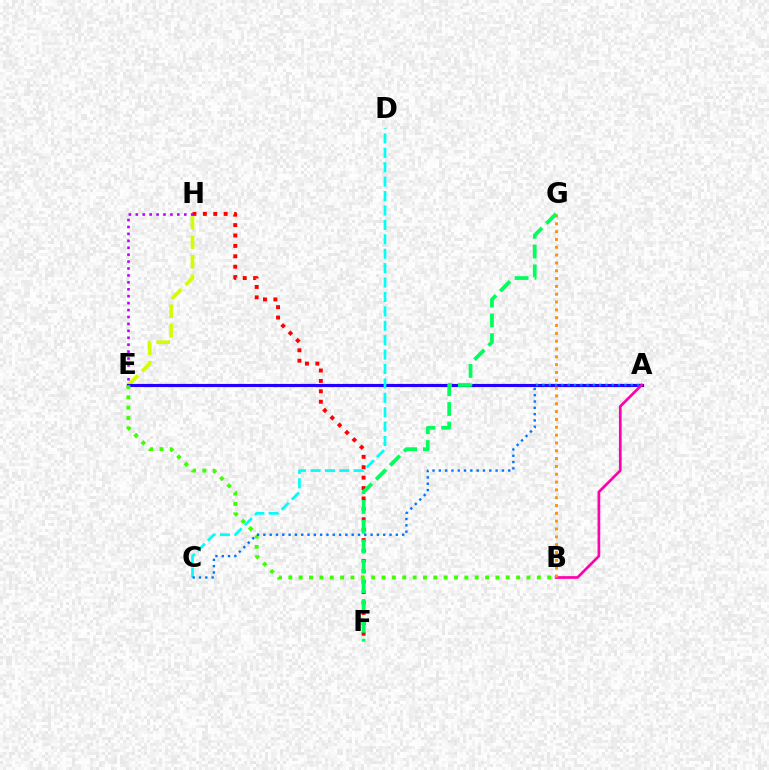{('E', 'H'): [{'color': '#d1ff00', 'line_style': 'dashed', 'thickness': 2.64}, {'color': '#b900ff', 'line_style': 'dotted', 'thickness': 1.88}], ('F', 'H'): [{'color': '#ff0000', 'line_style': 'dotted', 'thickness': 2.83}], ('A', 'E'): [{'color': '#2500ff', 'line_style': 'solid', 'thickness': 2.27}], ('A', 'B'): [{'color': '#ff00ac', 'line_style': 'solid', 'thickness': 1.94}], ('B', 'E'): [{'color': '#3dff00', 'line_style': 'dotted', 'thickness': 2.81}], ('B', 'G'): [{'color': '#ff9400', 'line_style': 'dotted', 'thickness': 2.13}], ('F', 'G'): [{'color': '#00ff5c', 'line_style': 'dashed', 'thickness': 2.69}], ('C', 'D'): [{'color': '#00fff6', 'line_style': 'dashed', 'thickness': 1.96}], ('A', 'C'): [{'color': '#0074ff', 'line_style': 'dotted', 'thickness': 1.71}]}